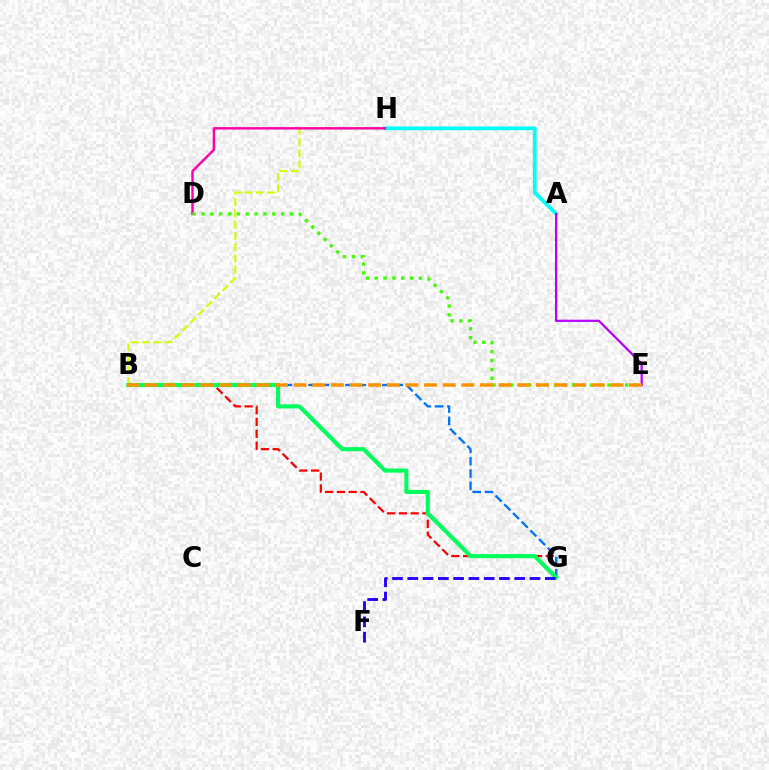{('B', 'H'): [{'color': '#d1ff00', 'line_style': 'dashed', 'thickness': 1.53}], ('A', 'H'): [{'color': '#00fff6', 'line_style': 'solid', 'thickness': 2.69}], ('B', 'G'): [{'color': '#ff0000', 'line_style': 'dashed', 'thickness': 1.6}, {'color': '#0074ff', 'line_style': 'dashed', 'thickness': 1.67}, {'color': '#00ff5c', 'line_style': 'solid', 'thickness': 2.96}], ('A', 'E'): [{'color': '#b900ff', 'line_style': 'solid', 'thickness': 1.6}], ('D', 'H'): [{'color': '#ff00ac', 'line_style': 'solid', 'thickness': 1.74}], ('D', 'E'): [{'color': '#3dff00', 'line_style': 'dotted', 'thickness': 2.4}], ('B', 'E'): [{'color': '#ff9400', 'line_style': 'dashed', 'thickness': 2.53}], ('F', 'G'): [{'color': '#2500ff', 'line_style': 'dashed', 'thickness': 2.08}]}